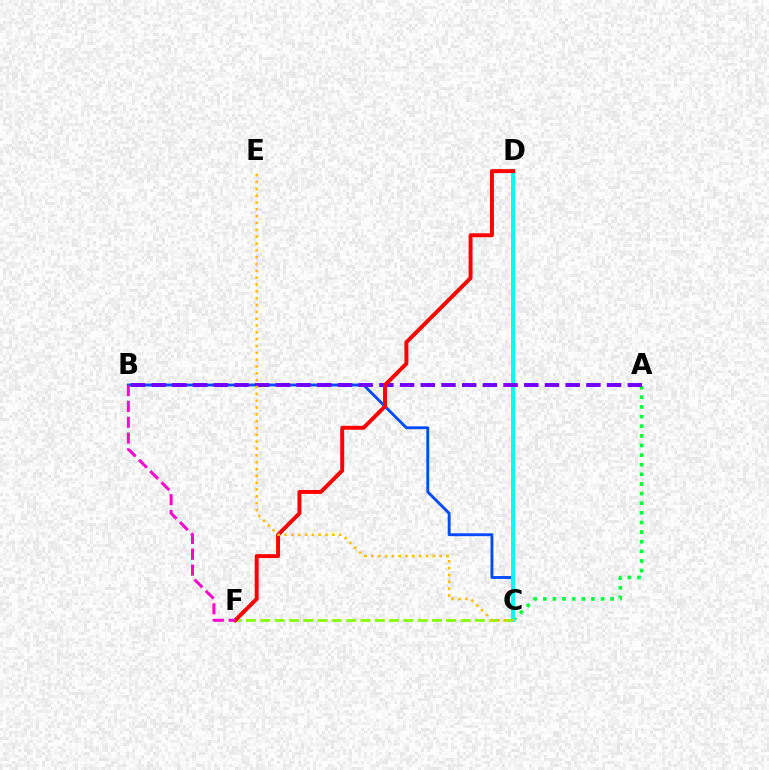{('B', 'C'): [{'color': '#004bff', 'line_style': 'solid', 'thickness': 2.07}], ('A', 'C'): [{'color': '#00ff39', 'line_style': 'dotted', 'thickness': 2.62}], ('C', 'F'): [{'color': '#84ff00', 'line_style': 'dashed', 'thickness': 1.94}], ('C', 'D'): [{'color': '#00fff6', 'line_style': 'solid', 'thickness': 2.89}], ('A', 'B'): [{'color': '#7200ff', 'line_style': 'dashed', 'thickness': 2.81}], ('D', 'F'): [{'color': '#ff0000', 'line_style': 'solid', 'thickness': 2.83}], ('C', 'E'): [{'color': '#ffbd00', 'line_style': 'dotted', 'thickness': 1.86}], ('B', 'F'): [{'color': '#ff00cf', 'line_style': 'dashed', 'thickness': 2.15}]}